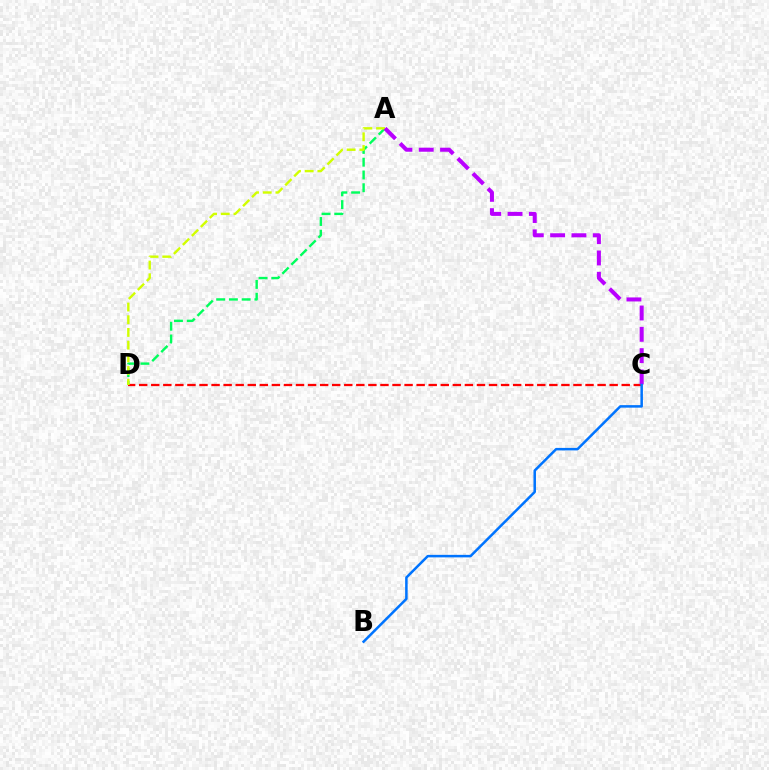{('C', 'D'): [{'color': '#ff0000', 'line_style': 'dashed', 'thickness': 1.64}], ('A', 'D'): [{'color': '#00ff5c', 'line_style': 'dashed', 'thickness': 1.73}, {'color': '#d1ff00', 'line_style': 'dashed', 'thickness': 1.73}], ('A', 'C'): [{'color': '#b900ff', 'line_style': 'dashed', 'thickness': 2.9}], ('B', 'C'): [{'color': '#0074ff', 'line_style': 'solid', 'thickness': 1.81}]}